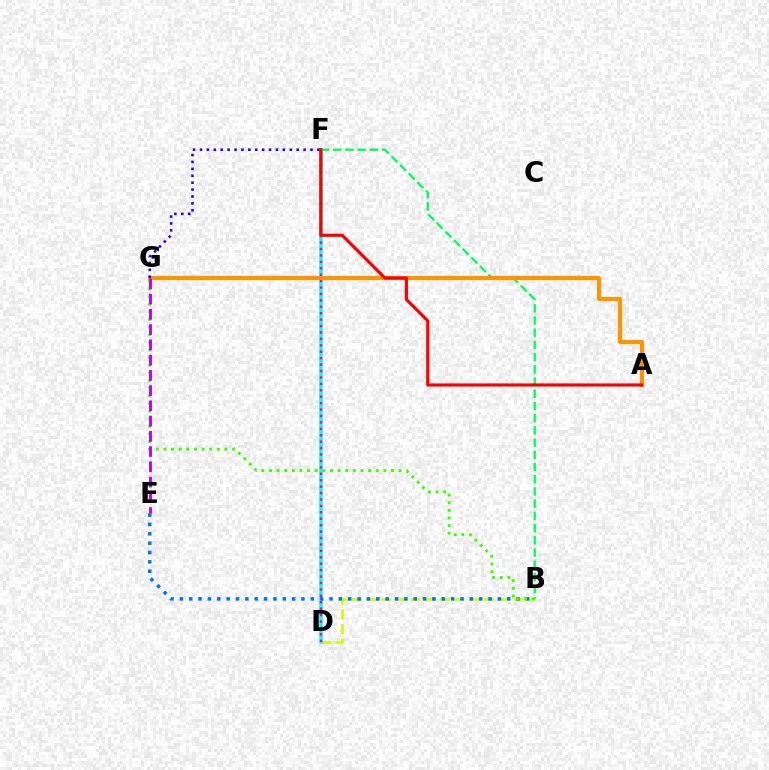{('B', 'D'): [{'color': '#d1ff00', 'line_style': 'dashed', 'thickness': 1.99}], ('D', 'F'): [{'color': '#00fff6', 'line_style': 'solid', 'thickness': 2.54}, {'color': '#ff00ac', 'line_style': 'dotted', 'thickness': 1.75}], ('B', 'F'): [{'color': '#00ff5c', 'line_style': 'dashed', 'thickness': 1.66}], ('B', 'E'): [{'color': '#0074ff', 'line_style': 'dotted', 'thickness': 2.54}], ('B', 'G'): [{'color': '#3dff00', 'line_style': 'dotted', 'thickness': 2.07}], ('A', 'G'): [{'color': '#ff9400', 'line_style': 'solid', 'thickness': 2.95}], ('F', 'G'): [{'color': '#2500ff', 'line_style': 'dotted', 'thickness': 1.88}], ('E', 'G'): [{'color': '#b900ff', 'line_style': 'dashed', 'thickness': 2.07}], ('A', 'F'): [{'color': '#ff0000', 'line_style': 'solid', 'thickness': 2.28}]}